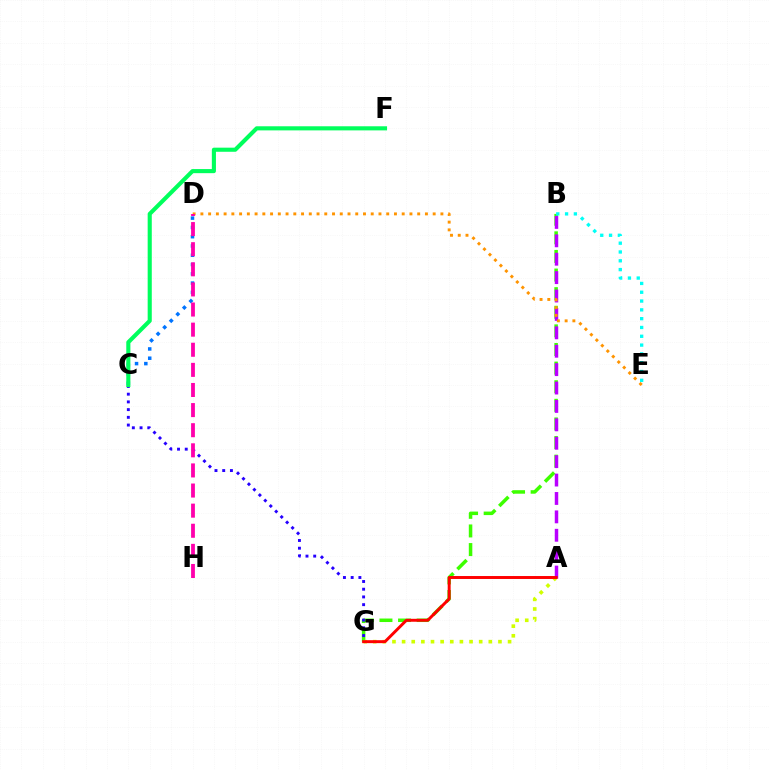{('B', 'G'): [{'color': '#3dff00', 'line_style': 'dashed', 'thickness': 2.53}], ('A', 'G'): [{'color': '#d1ff00', 'line_style': 'dotted', 'thickness': 2.62}, {'color': '#ff0000', 'line_style': 'solid', 'thickness': 2.12}], ('C', 'D'): [{'color': '#0074ff', 'line_style': 'dotted', 'thickness': 2.52}], ('C', 'G'): [{'color': '#2500ff', 'line_style': 'dotted', 'thickness': 2.1}], ('A', 'B'): [{'color': '#b900ff', 'line_style': 'dashed', 'thickness': 2.5}], ('C', 'F'): [{'color': '#00ff5c', 'line_style': 'solid', 'thickness': 2.96}], ('B', 'E'): [{'color': '#00fff6', 'line_style': 'dotted', 'thickness': 2.39}], ('D', 'E'): [{'color': '#ff9400', 'line_style': 'dotted', 'thickness': 2.1}], ('D', 'H'): [{'color': '#ff00ac', 'line_style': 'dashed', 'thickness': 2.73}]}